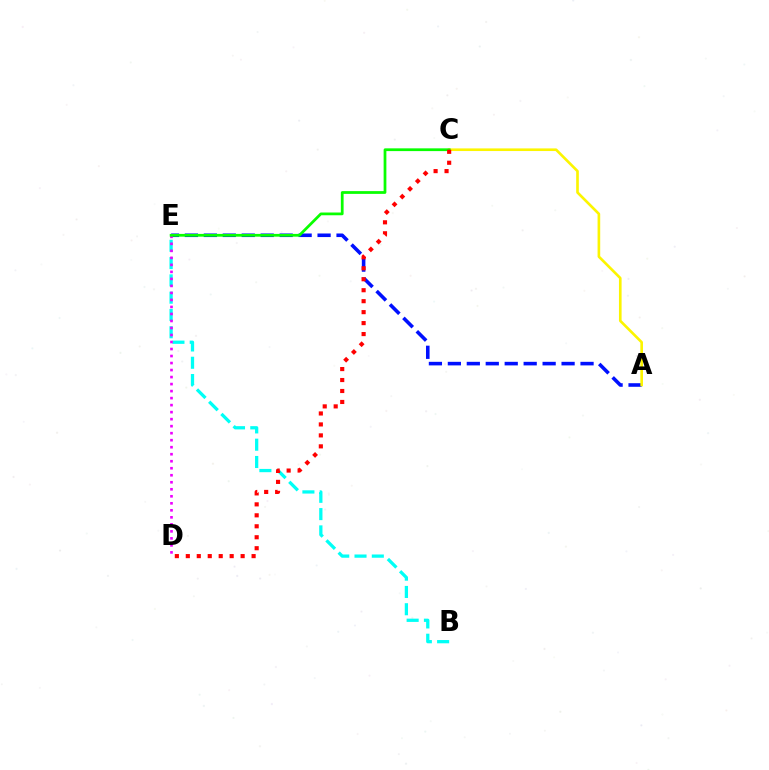{('B', 'E'): [{'color': '#00fff6', 'line_style': 'dashed', 'thickness': 2.35}], ('A', 'E'): [{'color': '#0010ff', 'line_style': 'dashed', 'thickness': 2.57}], ('A', 'C'): [{'color': '#fcf500', 'line_style': 'solid', 'thickness': 1.9}], ('D', 'E'): [{'color': '#ee00ff', 'line_style': 'dotted', 'thickness': 1.91}], ('C', 'E'): [{'color': '#08ff00', 'line_style': 'solid', 'thickness': 1.98}], ('C', 'D'): [{'color': '#ff0000', 'line_style': 'dotted', 'thickness': 2.98}]}